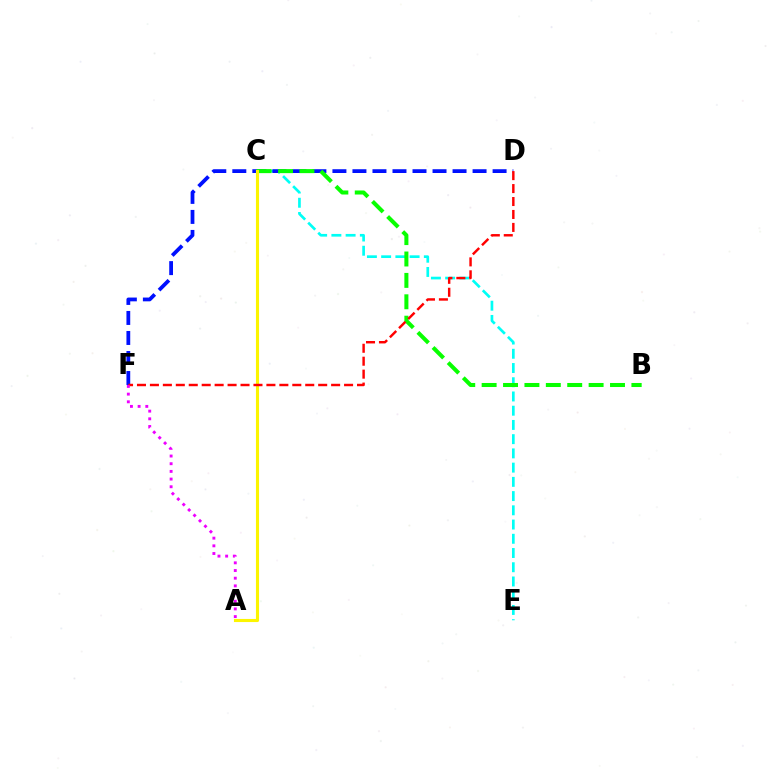{('C', 'E'): [{'color': '#00fff6', 'line_style': 'dashed', 'thickness': 1.93}], ('D', 'F'): [{'color': '#0010ff', 'line_style': 'dashed', 'thickness': 2.72}, {'color': '#ff0000', 'line_style': 'dashed', 'thickness': 1.76}], ('B', 'C'): [{'color': '#08ff00', 'line_style': 'dashed', 'thickness': 2.91}], ('A', 'C'): [{'color': '#fcf500', 'line_style': 'solid', 'thickness': 2.23}], ('A', 'F'): [{'color': '#ee00ff', 'line_style': 'dotted', 'thickness': 2.09}]}